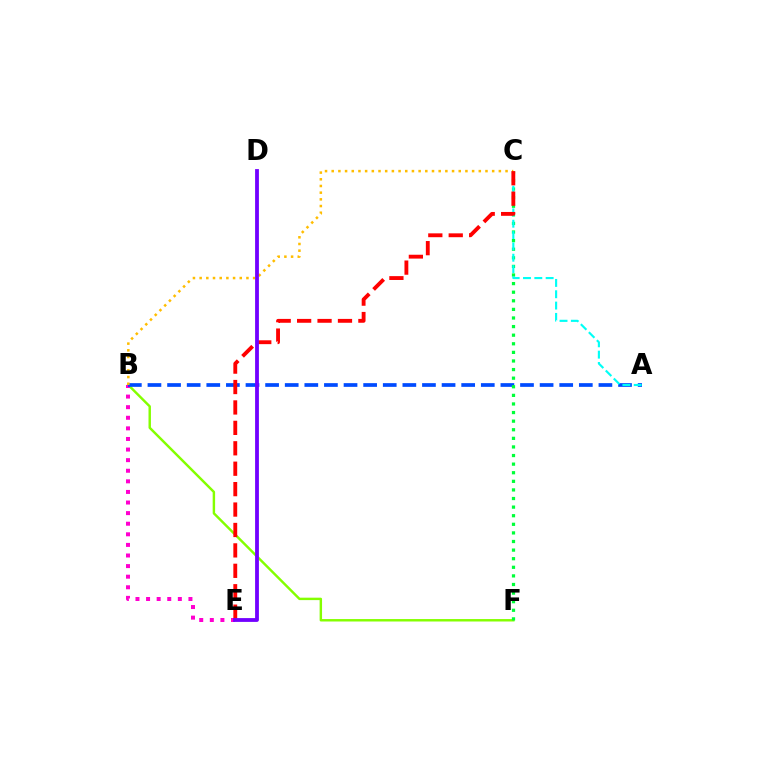{('B', 'F'): [{'color': '#84ff00', 'line_style': 'solid', 'thickness': 1.75}], ('B', 'E'): [{'color': '#ff00cf', 'line_style': 'dotted', 'thickness': 2.88}], ('A', 'B'): [{'color': '#004bff', 'line_style': 'dashed', 'thickness': 2.66}], ('C', 'F'): [{'color': '#00ff39', 'line_style': 'dotted', 'thickness': 2.34}], ('B', 'C'): [{'color': '#ffbd00', 'line_style': 'dotted', 'thickness': 1.82}], ('A', 'C'): [{'color': '#00fff6', 'line_style': 'dashed', 'thickness': 1.54}], ('C', 'E'): [{'color': '#ff0000', 'line_style': 'dashed', 'thickness': 2.77}], ('D', 'E'): [{'color': '#7200ff', 'line_style': 'solid', 'thickness': 2.74}]}